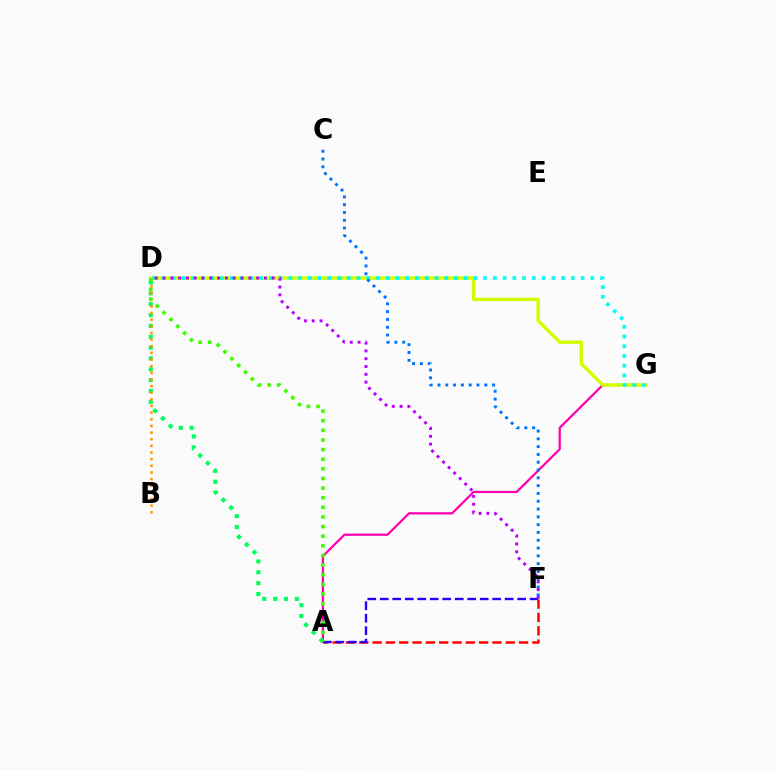{('A', 'G'): [{'color': '#ff00ac', 'line_style': 'solid', 'thickness': 1.6}], ('A', 'F'): [{'color': '#ff0000', 'line_style': 'dashed', 'thickness': 1.81}, {'color': '#2500ff', 'line_style': 'dashed', 'thickness': 1.7}], ('A', 'D'): [{'color': '#00ff5c', 'line_style': 'dotted', 'thickness': 2.95}, {'color': '#3dff00', 'line_style': 'dotted', 'thickness': 2.61}], ('D', 'G'): [{'color': '#d1ff00', 'line_style': 'solid', 'thickness': 2.5}, {'color': '#00fff6', 'line_style': 'dotted', 'thickness': 2.65}], ('C', 'F'): [{'color': '#0074ff', 'line_style': 'dotted', 'thickness': 2.12}], ('B', 'D'): [{'color': '#ff9400', 'line_style': 'dotted', 'thickness': 1.81}], ('D', 'F'): [{'color': '#b900ff', 'line_style': 'dotted', 'thickness': 2.12}]}